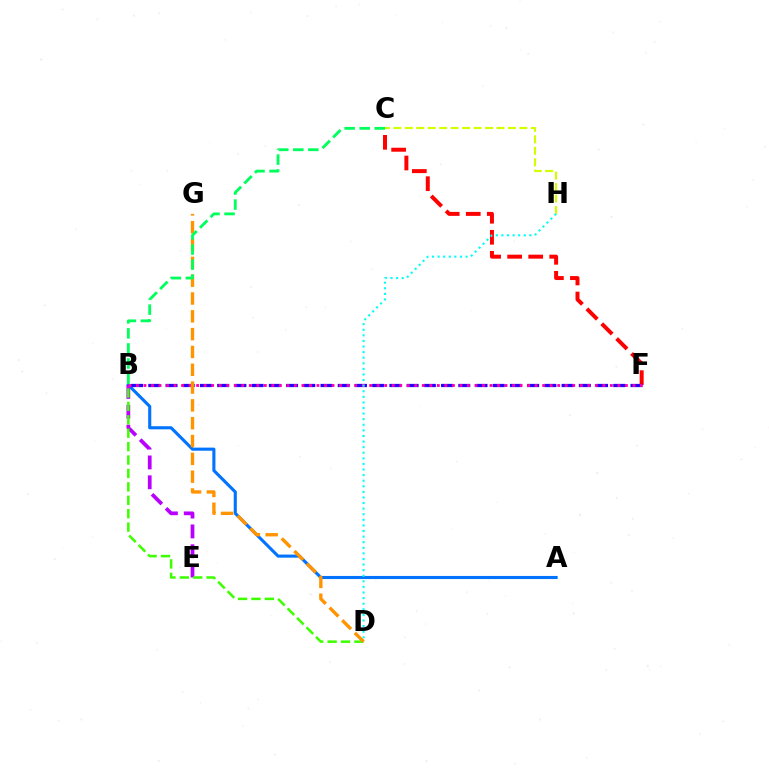{('A', 'B'): [{'color': '#0074ff', 'line_style': 'solid', 'thickness': 2.23}], ('B', 'E'): [{'color': '#b900ff', 'line_style': 'dashed', 'thickness': 2.7}], ('C', 'F'): [{'color': '#ff0000', 'line_style': 'dashed', 'thickness': 2.86}], ('B', 'F'): [{'color': '#2500ff', 'line_style': 'dashed', 'thickness': 2.34}, {'color': '#ff00ac', 'line_style': 'dotted', 'thickness': 2.04}], ('C', 'H'): [{'color': '#d1ff00', 'line_style': 'dashed', 'thickness': 1.56}], ('B', 'D'): [{'color': '#3dff00', 'line_style': 'dashed', 'thickness': 1.82}], ('D', 'H'): [{'color': '#00fff6', 'line_style': 'dotted', 'thickness': 1.52}], ('D', 'G'): [{'color': '#ff9400', 'line_style': 'dashed', 'thickness': 2.42}], ('B', 'C'): [{'color': '#00ff5c', 'line_style': 'dashed', 'thickness': 2.04}]}